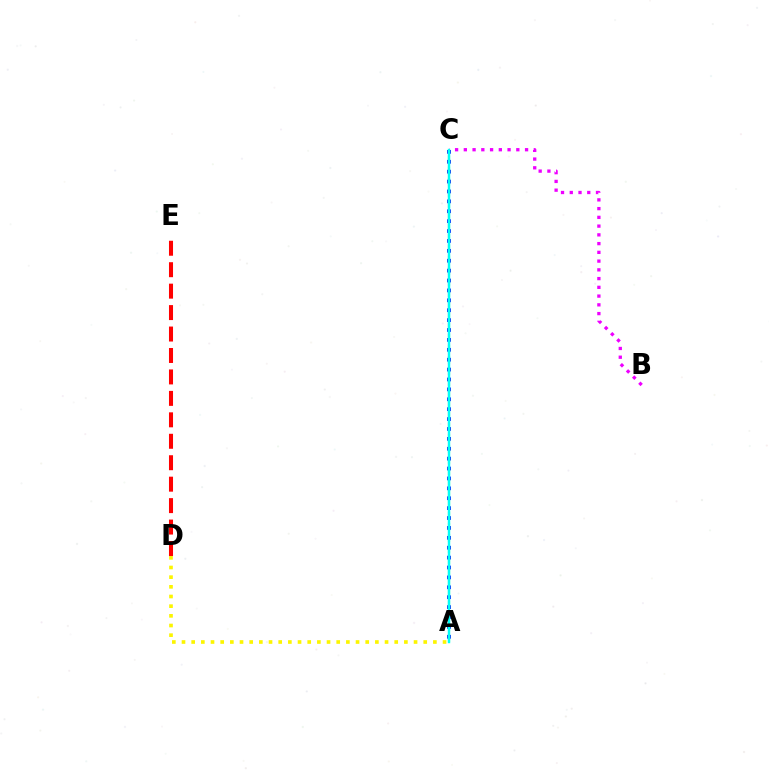{('D', 'E'): [{'color': '#ff0000', 'line_style': 'dashed', 'thickness': 2.91}], ('A', 'D'): [{'color': '#fcf500', 'line_style': 'dotted', 'thickness': 2.63}], ('A', 'C'): [{'color': '#0010ff', 'line_style': 'dotted', 'thickness': 2.69}, {'color': '#08ff00', 'line_style': 'dashed', 'thickness': 1.51}, {'color': '#00fff6', 'line_style': 'solid', 'thickness': 1.74}], ('B', 'C'): [{'color': '#ee00ff', 'line_style': 'dotted', 'thickness': 2.38}]}